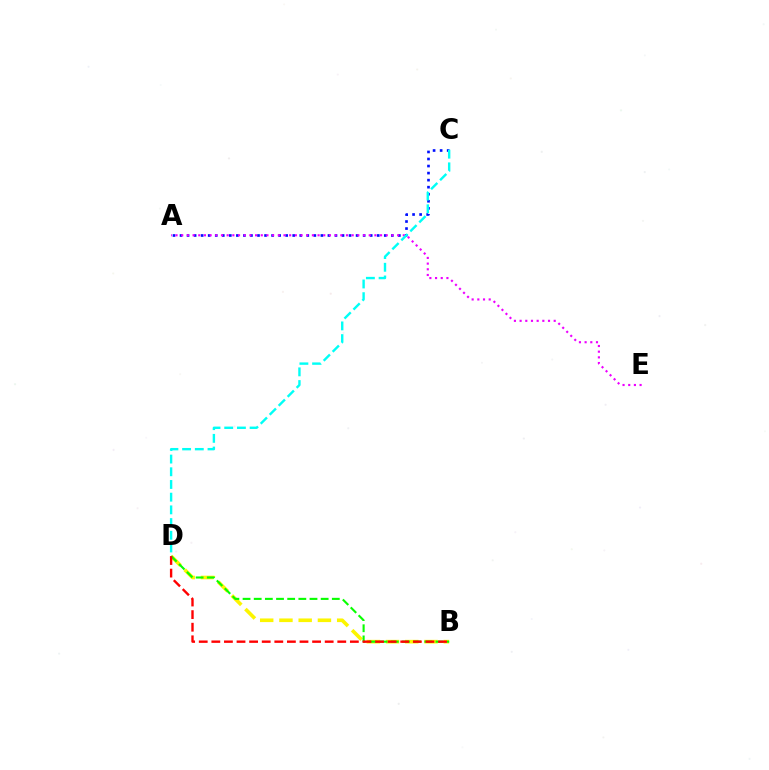{('A', 'C'): [{'color': '#0010ff', 'line_style': 'dotted', 'thickness': 1.91}], ('B', 'D'): [{'color': '#fcf500', 'line_style': 'dashed', 'thickness': 2.61}, {'color': '#08ff00', 'line_style': 'dashed', 'thickness': 1.52}, {'color': '#ff0000', 'line_style': 'dashed', 'thickness': 1.71}], ('A', 'E'): [{'color': '#ee00ff', 'line_style': 'dotted', 'thickness': 1.54}], ('C', 'D'): [{'color': '#00fff6', 'line_style': 'dashed', 'thickness': 1.73}]}